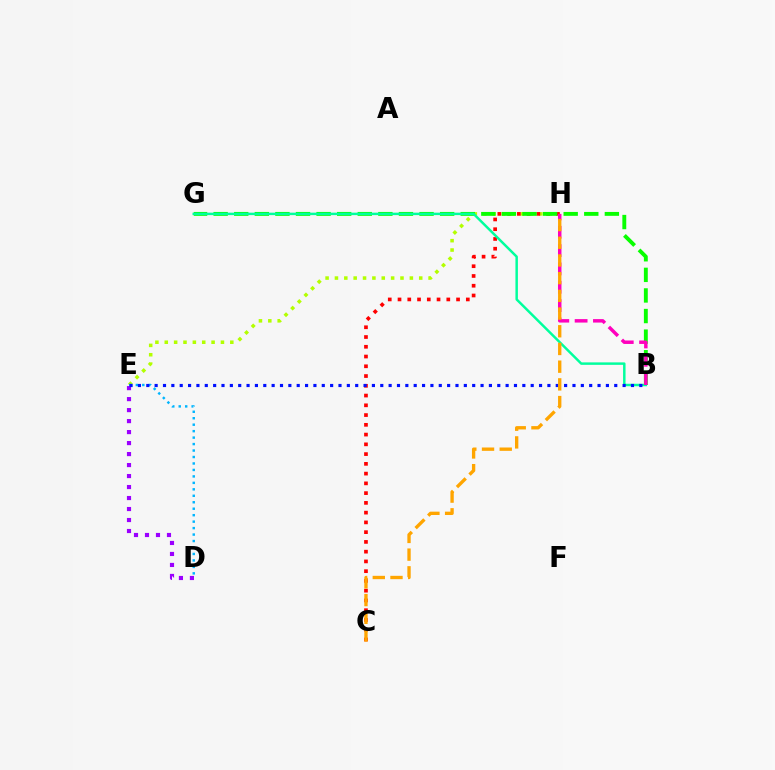{('E', 'H'): [{'color': '#b3ff00', 'line_style': 'dotted', 'thickness': 2.54}], ('C', 'H'): [{'color': '#ff0000', 'line_style': 'dotted', 'thickness': 2.65}, {'color': '#ffa500', 'line_style': 'dashed', 'thickness': 2.4}], ('D', 'E'): [{'color': '#00b5ff', 'line_style': 'dotted', 'thickness': 1.76}, {'color': '#9b00ff', 'line_style': 'dotted', 'thickness': 2.99}], ('B', 'G'): [{'color': '#08ff00', 'line_style': 'dashed', 'thickness': 2.8}, {'color': '#00ff9d', 'line_style': 'solid', 'thickness': 1.78}], ('B', 'H'): [{'color': '#ff00bd', 'line_style': 'dashed', 'thickness': 2.49}], ('B', 'E'): [{'color': '#0010ff', 'line_style': 'dotted', 'thickness': 2.27}]}